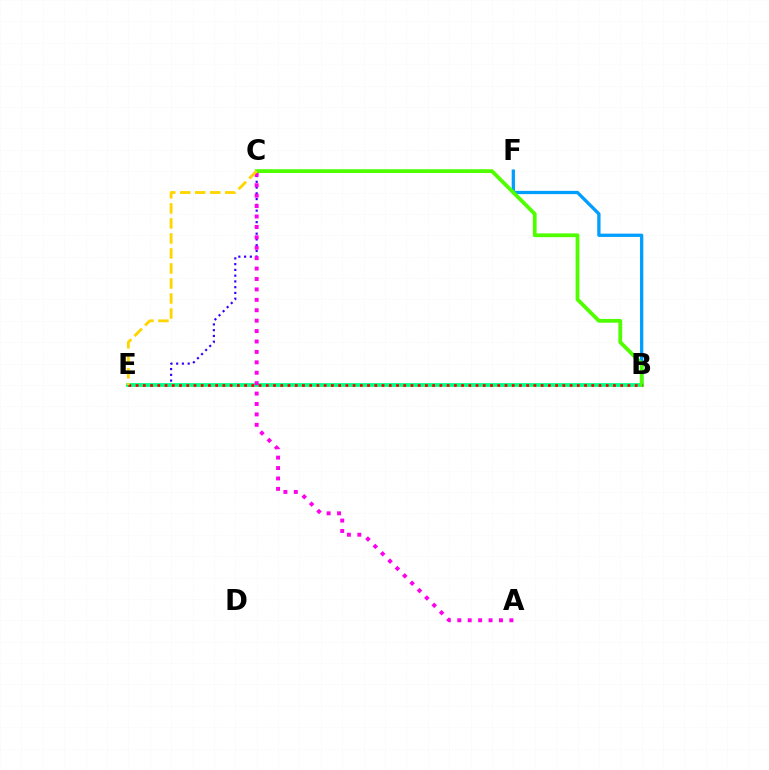{('C', 'E'): [{'color': '#3700ff', 'line_style': 'dotted', 'thickness': 1.57}, {'color': '#ffd500', 'line_style': 'dashed', 'thickness': 2.04}], ('B', 'E'): [{'color': '#00ff86', 'line_style': 'solid', 'thickness': 2.73}, {'color': '#ff0000', 'line_style': 'dotted', 'thickness': 1.97}], ('B', 'F'): [{'color': '#009eff', 'line_style': 'solid', 'thickness': 2.36}], ('B', 'C'): [{'color': '#4fff00', 'line_style': 'solid', 'thickness': 2.73}], ('A', 'C'): [{'color': '#ff00ed', 'line_style': 'dotted', 'thickness': 2.83}]}